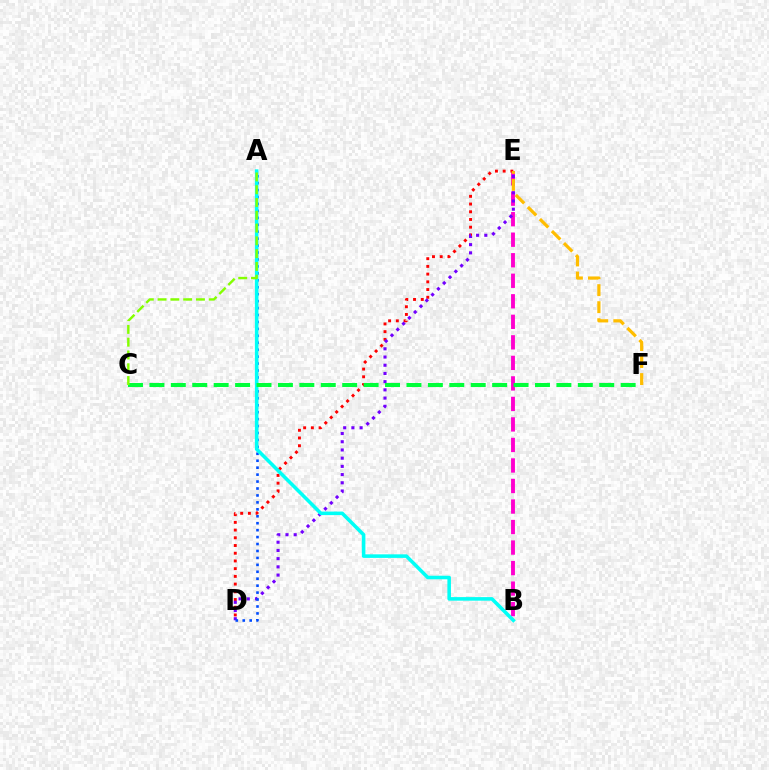{('B', 'E'): [{'color': '#ff00cf', 'line_style': 'dashed', 'thickness': 2.79}], ('D', 'E'): [{'color': '#ff0000', 'line_style': 'dotted', 'thickness': 2.1}, {'color': '#7200ff', 'line_style': 'dotted', 'thickness': 2.23}], ('E', 'F'): [{'color': '#ffbd00', 'line_style': 'dashed', 'thickness': 2.31}], ('A', 'D'): [{'color': '#004bff', 'line_style': 'dotted', 'thickness': 1.89}], ('A', 'B'): [{'color': '#00fff6', 'line_style': 'solid', 'thickness': 2.56}], ('C', 'F'): [{'color': '#00ff39', 'line_style': 'dashed', 'thickness': 2.91}], ('A', 'C'): [{'color': '#84ff00', 'line_style': 'dashed', 'thickness': 1.74}]}